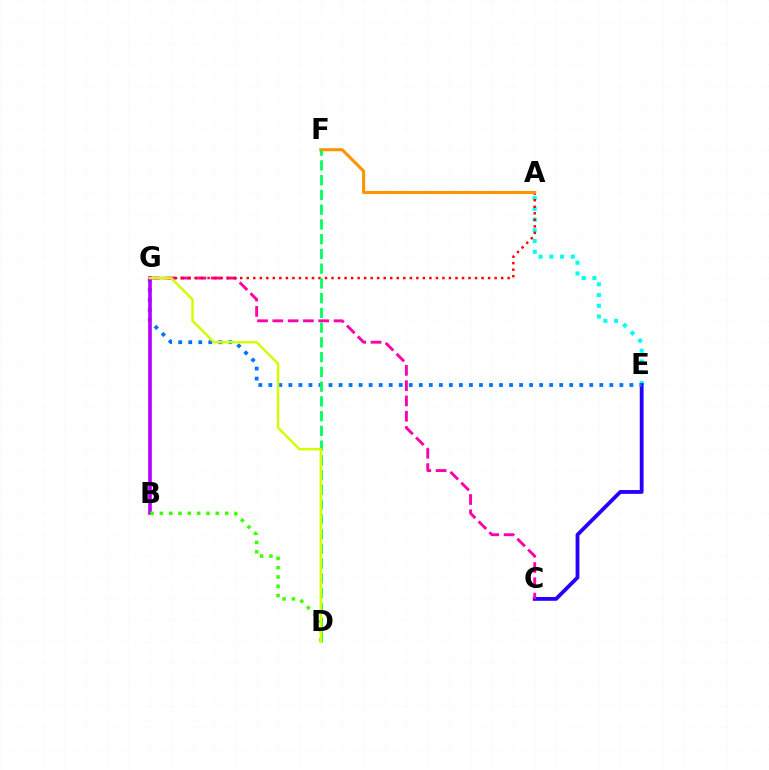{('A', 'E'): [{'color': '#00fff6', 'line_style': 'dotted', 'thickness': 2.92}], ('C', 'E'): [{'color': '#2500ff', 'line_style': 'solid', 'thickness': 2.75}], ('E', 'G'): [{'color': '#0074ff', 'line_style': 'dotted', 'thickness': 2.73}], ('C', 'G'): [{'color': '#ff00ac', 'line_style': 'dashed', 'thickness': 2.08}], ('A', 'G'): [{'color': '#ff0000', 'line_style': 'dotted', 'thickness': 1.77}], ('A', 'F'): [{'color': '#ff9400', 'line_style': 'solid', 'thickness': 2.22}], ('D', 'F'): [{'color': '#00ff5c', 'line_style': 'dashed', 'thickness': 2.0}], ('B', 'G'): [{'color': '#b900ff', 'line_style': 'solid', 'thickness': 2.62}], ('B', 'D'): [{'color': '#3dff00', 'line_style': 'dotted', 'thickness': 2.53}], ('D', 'G'): [{'color': '#d1ff00', 'line_style': 'solid', 'thickness': 1.78}]}